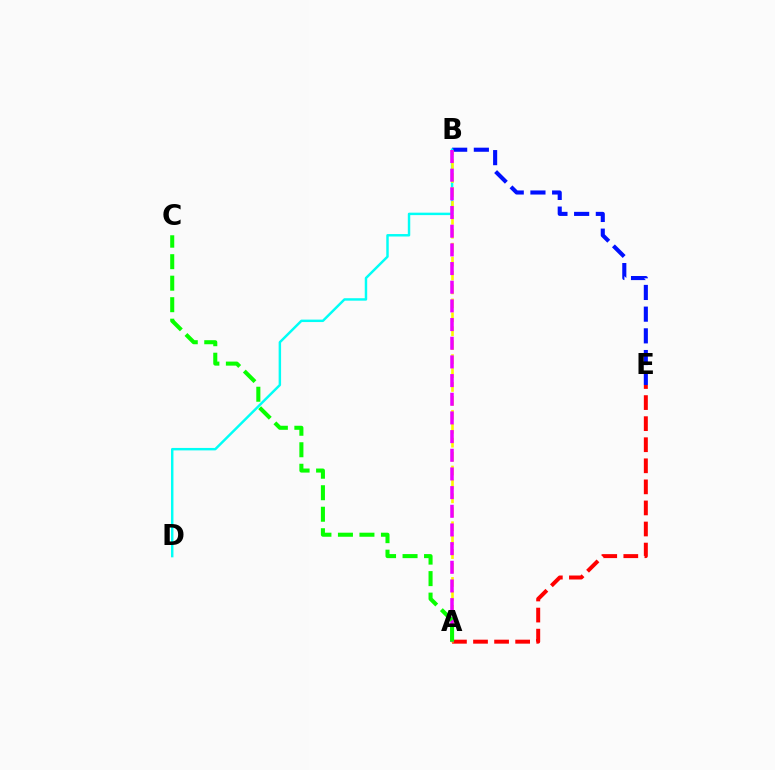{('B', 'E'): [{'color': '#0010ff', 'line_style': 'dashed', 'thickness': 2.95}], ('A', 'E'): [{'color': '#ff0000', 'line_style': 'dashed', 'thickness': 2.86}], ('B', 'D'): [{'color': '#00fff6', 'line_style': 'solid', 'thickness': 1.76}], ('A', 'B'): [{'color': '#fcf500', 'line_style': 'dashed', 'thickness': 1.89}, {'color': '#ee00ff', 'line_style': 'dashed', 'thickness': 2.54}], ('A', 'C'): [{'color': '#08ff00', 'line_style': 'dashed', 'thickness': 2.92}]}